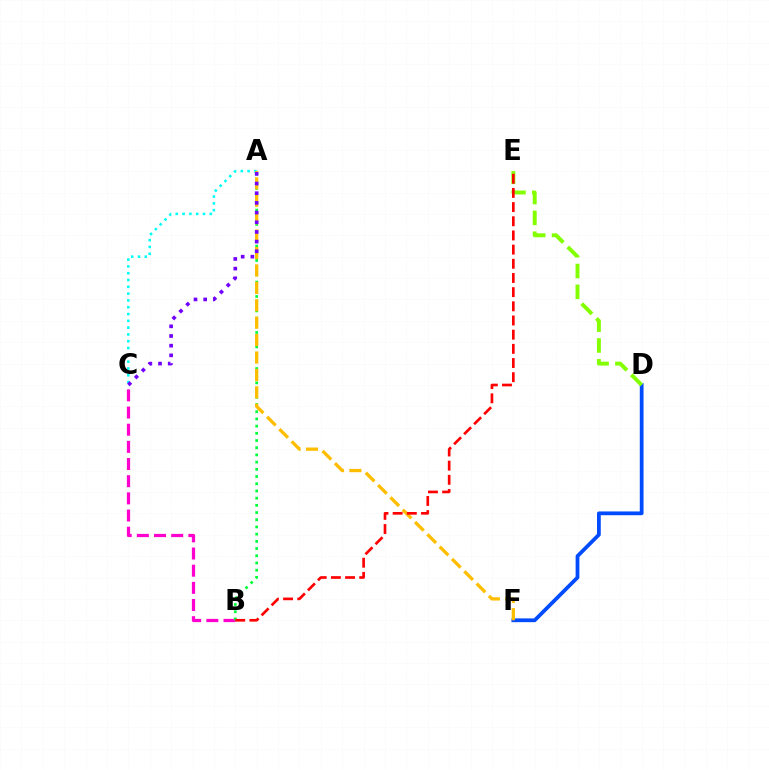{('B', 'C'): [{'color': '#ff00cf', 'line_style': 'dashed', 'thickness': 2.33}], ('D', 'F'): [{'color': '#004bff', 'line_style': 'solid', 'thickness': 2.71}], ('A', 'C'): [{'color': '#00fff6', 'line_style': 'dotted', 'thickness': 1.85}, {'color': '#7200ff', 'line_style': 'dotted', 'thickness': 2.63}], ('A', 'B'): [{'color': '#00ff39', 'line_style': 'dotted', 'thickness': 1.96}], ('D', 'E'): [{'color': '#84ff00', 'line_style': 'dashed', 'thickness': 2.83}], ('A', 'F'): [{'color': '#ffbd00', 'line_style': 'dashed', 'thickness': 2.37}], ('B', 'E'): [{'color': '#ff0000', 'line_style': 'dashed', 'thickness': 1.93}]}